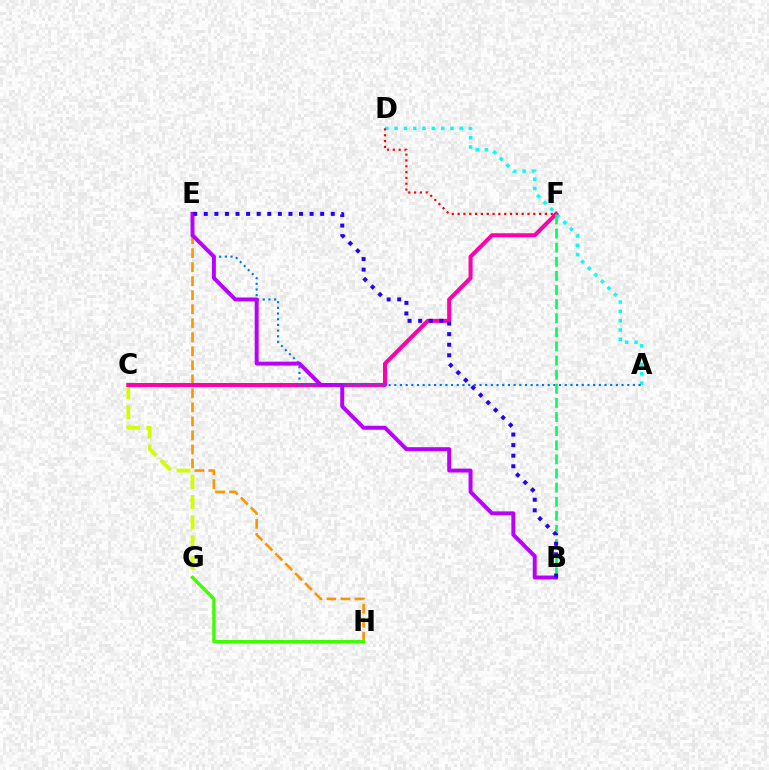{('E', 'H'): [{'color': '#ff9400', 'line_style': 'dashed', 'thickness': 1.9}], ('A', 'D'): [{'color': '#00fff6', 'line_style': 'dotted', 'thickness': 2.53}], ('C', 'G'): [{'color': '#d1ff00', 'line_style': 'dashed', 'thickness': 2.75}], ('C', 'F'): [{'color': '#ff00ac', 'line_style': 'solid', 'thickness': 2.91}], ('D', 'F'): [{'color': '#ff0000', 'line_style': 'dotted', 'thickness': 1.58}], ('A', 'E'): [{'color': '#0074ff', 'line_style': 'dotted', 'thickness': 1.54}], ('B', 'F'): [{'color': '#00ff5c', 'line_style': 'dashed', 'thickness': 1.92}], ('G', 'H'): [{'color': '#3dff00', 'line_style': 'solid', 'thickness': 2.38}], ('B', 'E'): [{'color': '#b900ff', 'line_style': 'solid', 'thickness': 2.84}, {'color': '#2500ff', 'line_style': 'dotted', 'thickness': 2.87}]}